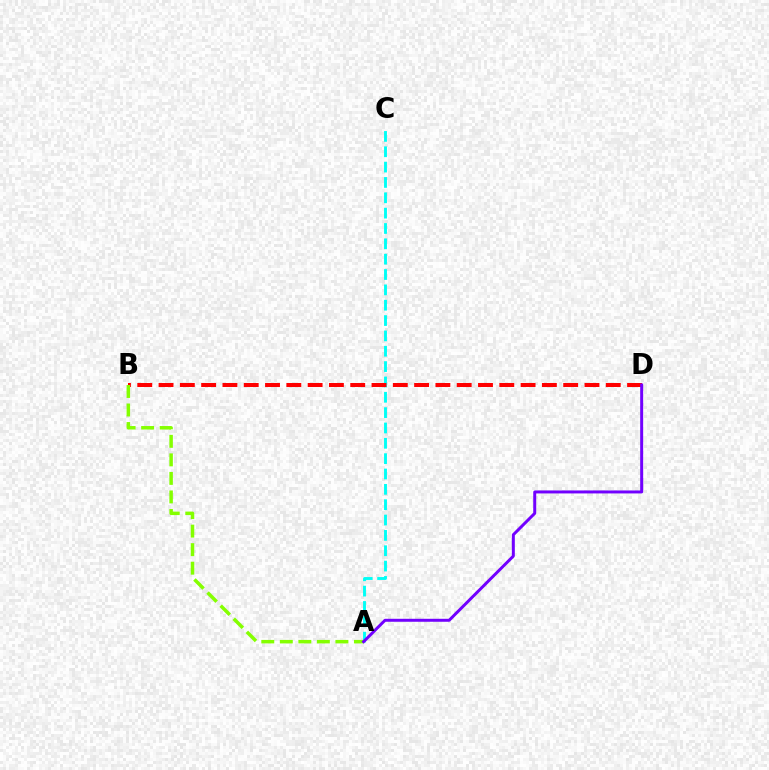{('A', 'C'): [{'color': '#00fff6', 'line_style': 'dashed', 'thickness': 2.08}], ('B', 'D'): [{'color': '#ff0000', 'line_style': 'dashed', 'thickness': 2.89}], ('A', 'B'): [{'color': '#84ff00', 'line_style': 'dashed', 'thickness': 2.52}], ('A', 'D'): [{'color': '#7200ff', 'line_style': 'solid', 'thickness': 2.14}]}